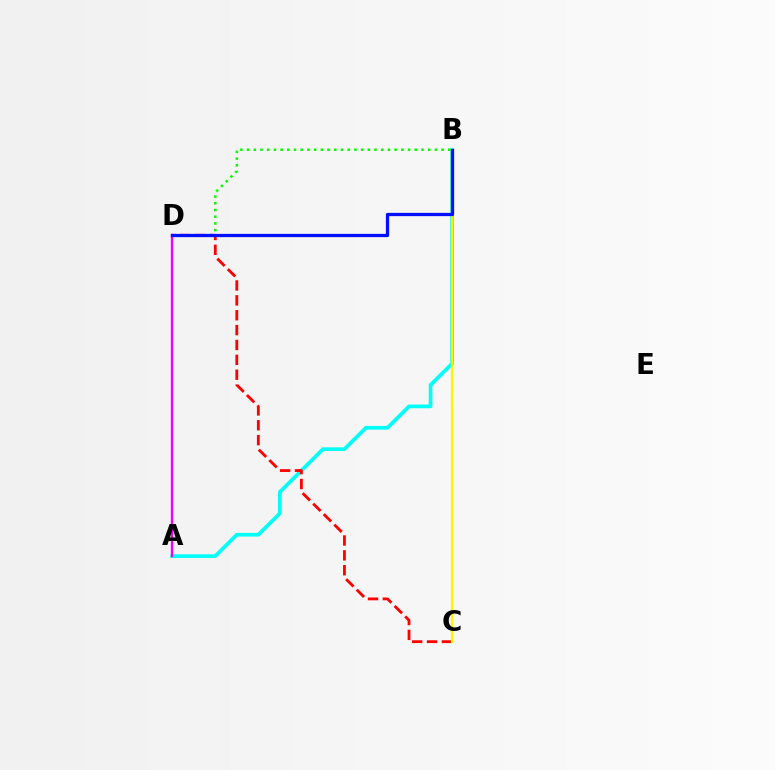{('A', 'B'): [{'color': '#00fff6', 'line_style': 'solid', 'thickness': 2.67}], ('B', 'D'): [{'color': '#08ff00', 'line_style': 'dotted', 'thickness': 1.82}, {'color': '#0010ff', 'line_style': 'solid', 'thickness': 2.35}], ('C', 'D'): [{'color': '#ff0000', 'line_style': 'dashed', 'thickness': 2.02}], ('B', 'C'): [{'color': '#fcf500', 'line_style': 'solid', 'thickness': 1.69}], ('A', 'D'): [{'color': '#ee00ff', 'line_style': 'solid', 'thickness': 1.68}]}